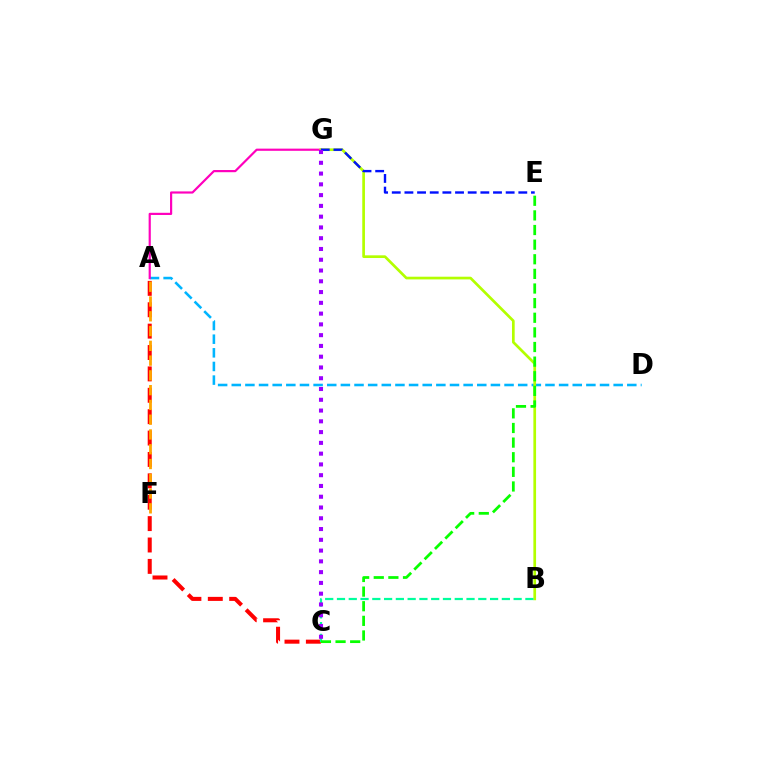{('A', 'C'): [{'color': '#ff0000', 'line_style': 'dashed', 'thickness': 2.91}], ('A', 'D'): [{'color': '#00b5ff', 'line_style': 'dashed', 'thickness': 1.85}], ('A', 'G'): [{'color': '#ff00bd', 'line_style': 'solid', 'thickness': 1.57}], ('B', 'G'): [{'color': '#b3ff00', 'line_style': 'solid', 'thickness': 1.94}], ('A', 'F'): [{'color': '#ffa500', 'line_style': 'dashed', 'thickness': 2.01}], ('B', 'C'): [{'color': '#00ff9d', 'line_style': 'dashed', 'thickness': 1.6}], ('E', 'G'): [{'color': '#0010ff', 'line_style': 'dashed', 'thickness': 1.72}], ('C', 'E'): [{'color': '#08ff00', 'line_style': 'dashed', 'thickness': 1.99}], ('C', 'G'): [{'color': '#9b00ff', 'line_style': 'dotted', 'thickness': 2.93}]}